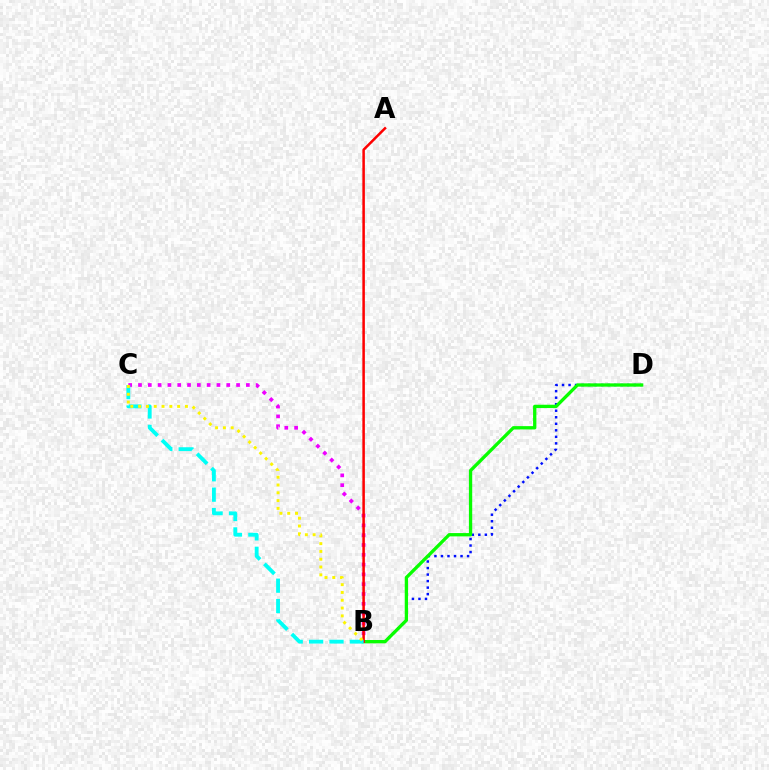{('B', 'D'): [{'color': '#0010ff', 'line_style': 'dotted', 'thickness': 1.77}, {'color': '#08ff00', 'line_style': 'solid', 'thickness': 2.38}], ('B', 'C'): [{'color': '#ee00ff', 'line_style': 'dotted', 'thickness': 2.66}, {'color': '#00fff6', 'line_style': 'dashed', 'thickness': 2.77}, {'color': '#fcf500', 'line_style': 'dotted', 'thickness': 2.12}], ('A', 'B'): [{'color': '#ff0000', 'line_style': 'solid', 'thickness': 1.82}]}